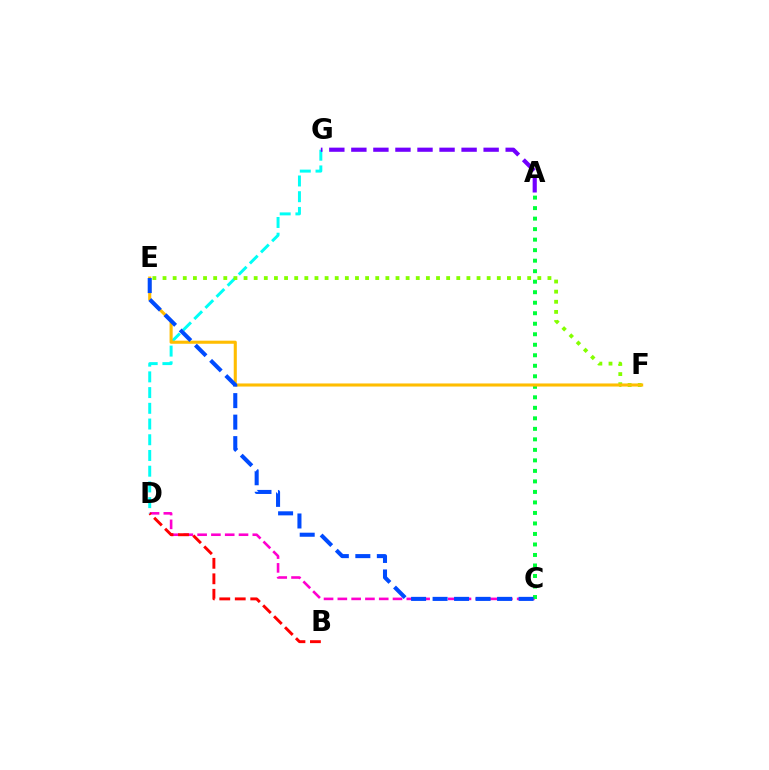{('C', 'D'): [{'color': '#ff00cf', 'line_style': 'dashed', 'thickness': 1.87}], ('D', 'G'): [{'color': '#00fff6', 'line_style': 'dashed', 'thickness': 2.14}], ('E', 'F'): [{'color': '#84ff00', 'line_style': 'dotted', 'thickness': 2.75}, {'color': '#ffbd00', 'line_style': 'solid', 'thickness': 2.22}], ('A', 'C'): [{'color': '#00ff39', 'line_style': 'dotted', 'thickness': 2.86}], ('B', 'D'): [{'color': '#ff0000', 'line_style': 'dashed', 'thickness': 2.1}], ('A', 'G'): [{'color': '#7200ff', 'line_style': 'dashed', 'thickness': 2.99}], ('C', 'E'): [{'color': '#004bff', 'line_style': 'dashed', 'thickness': 2.92}]}